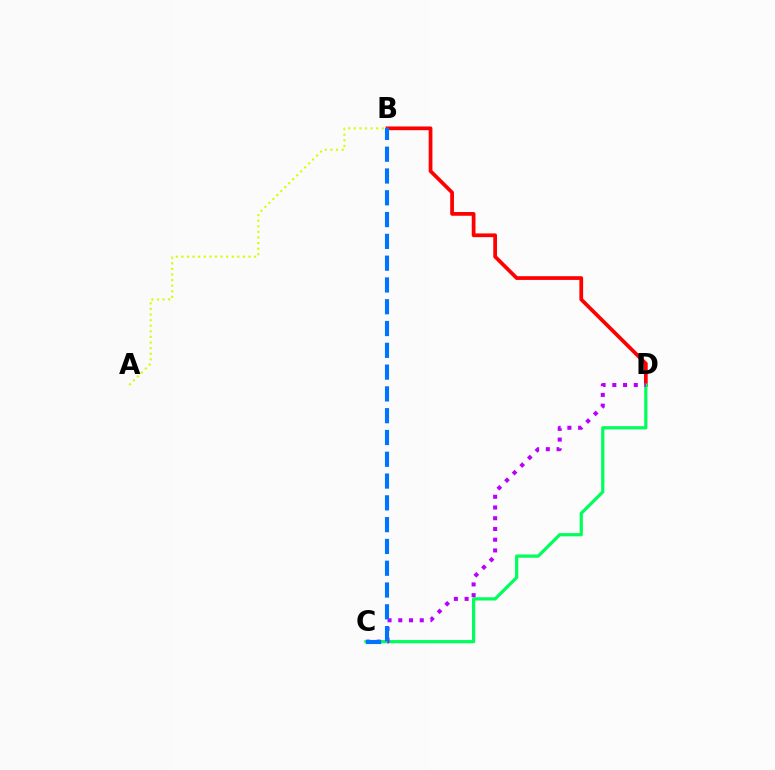{('B', 'D'): [{'color': '#ff0000', 'line_style': 'solid', 'thickness': 2.69}], ('A', 'B'): [{'color': '#d1ff00', 'line_style': 'dotted', 'thickness': 1.52}], ('C', 'D'): [{'color': '#00ff5c', 'line_style': 'solid', 'thickness': 2.32}, {'color': '#b900ff', 'line_style': 'dotted', 'thickness': 2.92}], ('B', 'C'): [{'color': '#0074ff', 'line_style': 'dashed', 'thickness': 2.96}]}